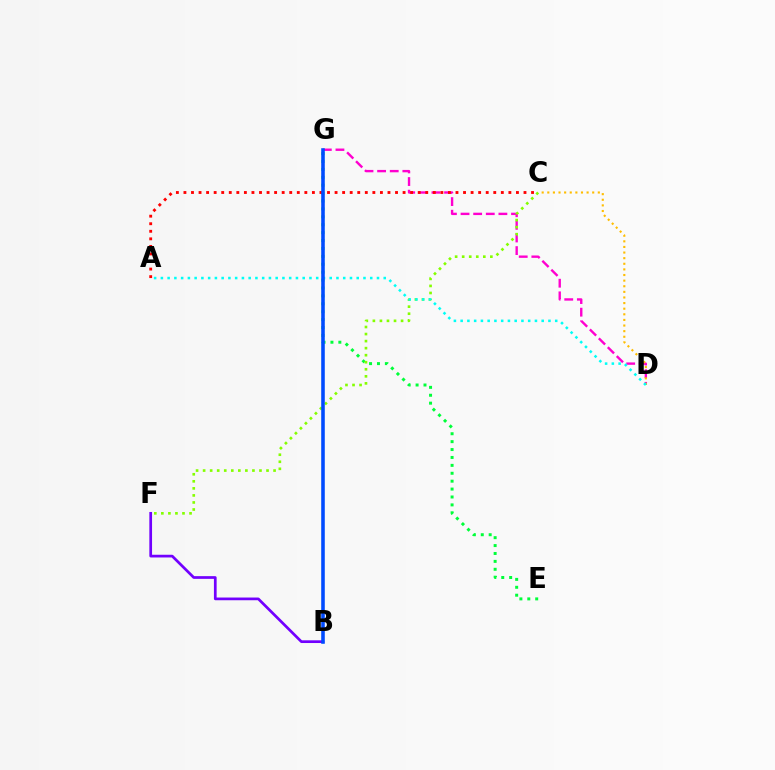{('D', 'G'): [{'color': '#ff00cf', 'line_style': 'dashed', 'thickness': 1.71}], ('E', 'G'): [{'color': '#00ff39', 'line_style': 'dotted', 'thickness': 2.15}], ('A', 'C'): [{'color': '#ff0000', 'line_style': 'dotted', 'thickness': 2.05}], ('C', 'F'): [{'color': '#84ff00', 'line_style': 'dotted', 'thickness': 1.91}], ('B', 'F'): [{'color': '#7200ff', 'line_style': 'solid', 'thickness': 1.95}], ('C', 'D'): [{'color': '#ffbd00', 'line_style': 'dotted', 'thickness': 1.53}], ('A', 'D'): [{'color': '#00fff6', 'line_style': 'dotted', 'thickness': 1.83}], ('B', 'G'): [{'color': '#004bff', 'line_style': 'solid', 'thickness': 2.57}]}